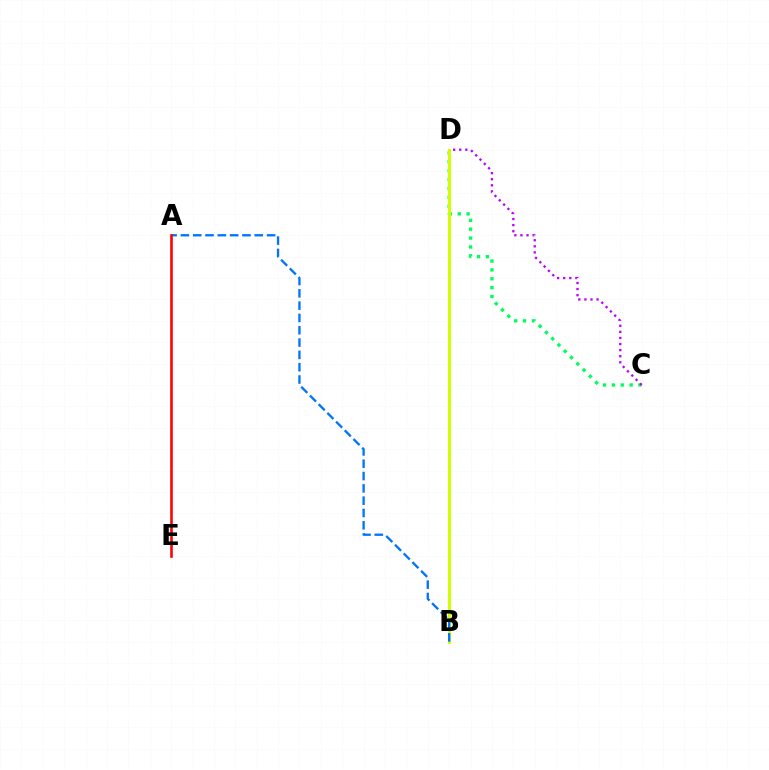{('C', 'D'): [{'color': '#00ff5c', 'line_style': 'dotted', 'thickness': 2.41}, {'color': '#b900ff', 'line_style': 'dotted', 'thickness': 1.65}], ('B', 'D'): [{'color': '#d1ff00', 'line_style': 'solid', 'thickness': 2.19}], ('A', 'B'): [{'color': '#0074ff', 'line_style': 'dashed', 'thickness': 1.67}], ('A', 'E'): [{'color': '#ff0000', 'line_style': 'solid', 'thickness': 1.87}]}